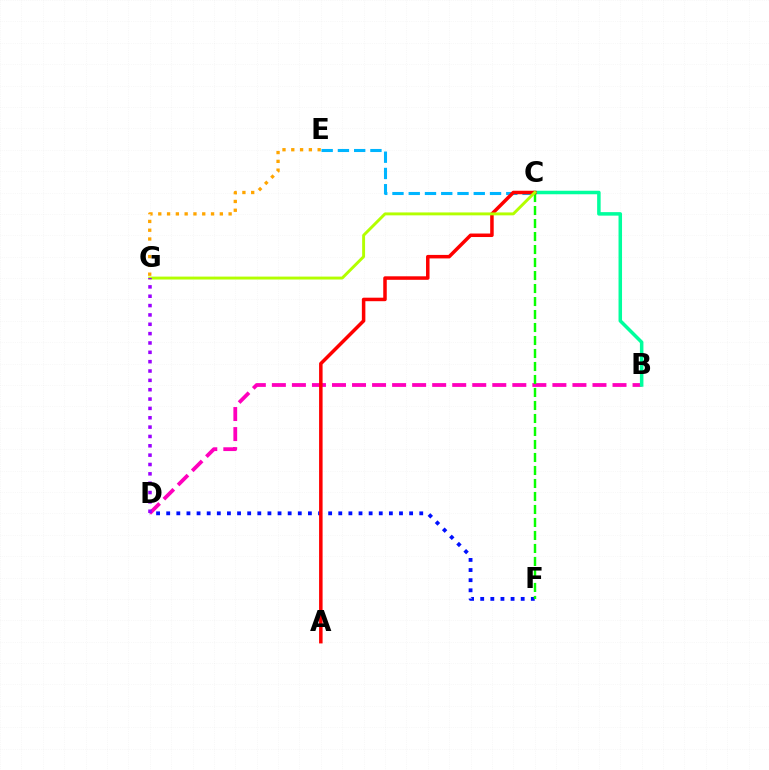{('B', 'D'): [{'color': '#ff00bd', 'line_style': 'dashed', 'thickness': 2.72}], ('D', 'F'): [{'color': '#0010ff', 'line_style': 'dotted', 'thickness': 2.75}], ('C', 'F'): [{'color': '#08ff00', 'line_style': 'dashed', 'thickness': 1.77}], ('B', 'C'): [{'color': '#00ff9d', 'line_style': 'solid', 'thickness': 2.53}], ('E', 'G'): [{'color': '#ffa500', 'line_style': 'dotted', 'thickness': 2.39}], ('C', 'E'): [{'color': '#00b5ff', 'line_style': 'dashed', 'thickness': 2.21}], ('A', 'C'): [{'color': '#ff0000', 'line_style': 'solid', 'thickness': 2.53}], ('C', 'G'): [{'color': '#b3ff00', 'line_style': 'solid', 'thickness': 2.1}], ('D', 'G'): [{'color': '#9b00ff', 'line_style': 'dotted', 'thickness': 2.54}]}